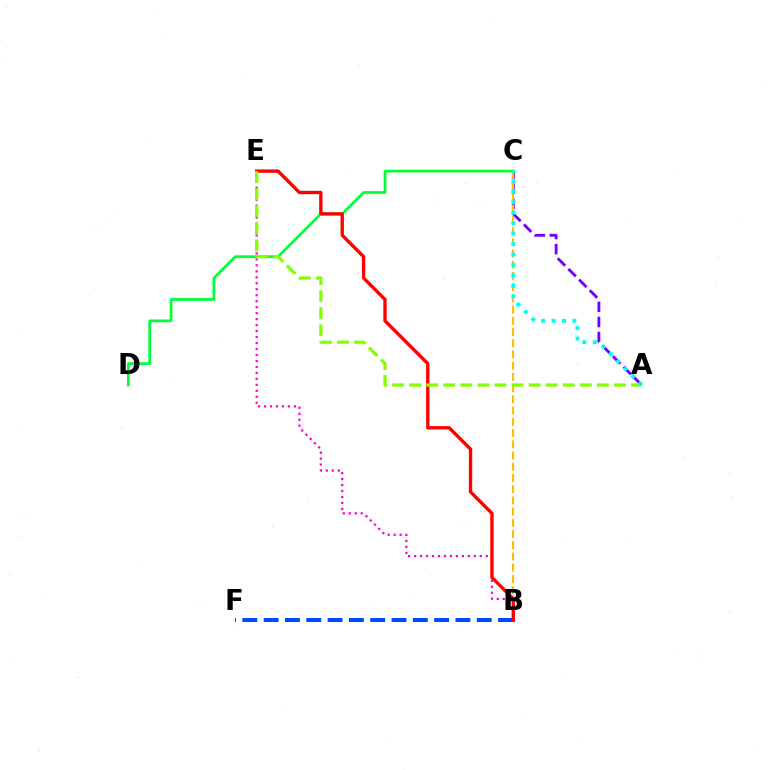{('B', 'F'): [{'color': '#004bff', 'line_style': 'dashed', 'thickness': 2.9}], ('A', 'C'): [{'color': '#7200ff', 'line_style': 'dashed', 'thickness': 2.05}, {'color': '#00fff6', 'line_style': 'dotted', 'thickness': 2.84}], ('C', 'D'): [{'color': '#00ff39', 'line_style': 'solid', 'thickness': 1.96}], ('B', 'E'): [{'color': '#ff00cf', 'line_style': 'dotted', 'thickness': 1.62}, {'color': '#ff0000', 'line_style': 'solid', 'thickness': 2.41}], ('B', 'C'): [{'color': '#ffbd00', 'line_style': 'dashed', 'thickness': 1.52}], ('A', 'E'): [{'color': '#84ff00', 'line_style': 'dashed', 'thickness': 2.32}]}